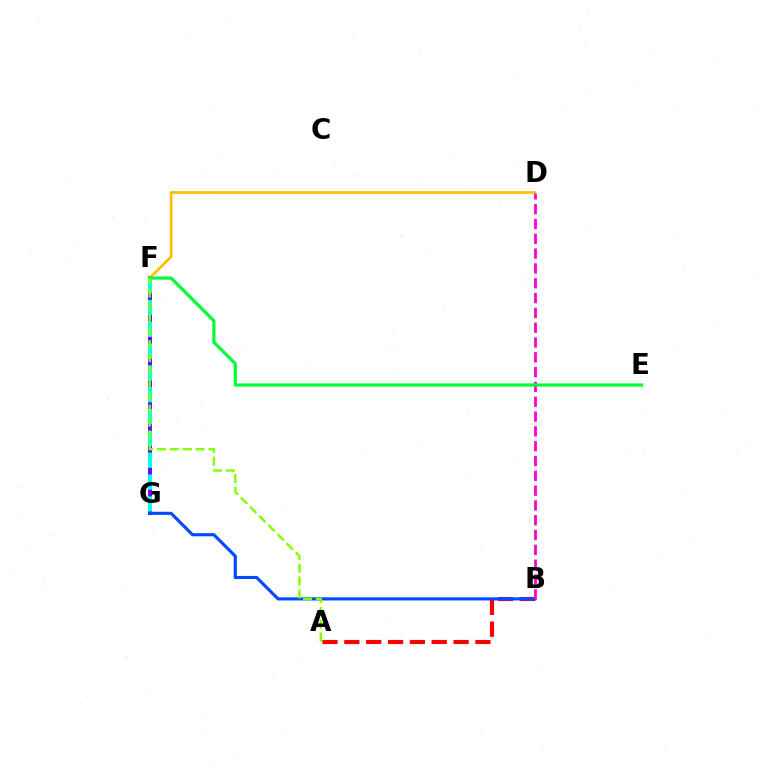{('F', 'G'): [{'color': '#7200ff', 'line_style': 'solid', 'thickness': 2.85}, {'color': '#00fff6', 'line_style': 'dashed', 'thickness': 2.97}], ('D', 'F'): [{'color': '#ffbd00', 'line_style': 'solid', 'thickness': 1.96}], ('A', 'B'): [{'color': '#ff0000', 'line_style': 'dashed', 'thickness': 2.97}], ('B', 'G'): [{'color': '#004bff', 'line_style': 'solid', 'thickness': 2.26}], ('B', 'D'): [{'color': '#ff00cf', 'line_style': 'dashed', 'thickness': 2.01}], ('E', 'F'): [{'color': '#00ff39', 'line_style': 'solid', 'thickness': 2.31}], ('A', 'F'): [{'color': '#84ff00', 'line_style': 'dashed', 'thickness': 1.75}]}